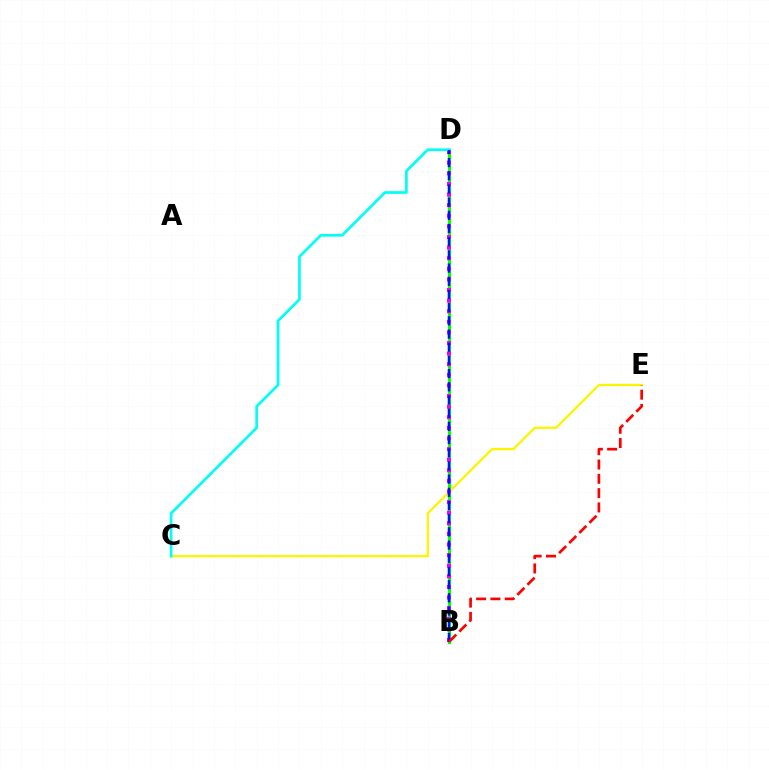{('B', 'D'): [{'color': '#08ff00', 'line_style': 'solid', 'thickness': 2.31}, {'color': '#ee00ff', 'line_style': 'dotted', 'thickness': 2.88}, {'color': '#0010ff', 'line_style': 'dashed', 'thickness': 1.79}], ('C', 'E'): [{'color': '#fcf500', 'line_style': 'solid', 'thickness': 1.64}], ('C', 'D'): [{'color': '#00fff6', 'line_style': 'solid', 'thickness': 1.95}], ('B', 'E'): [{'color': '#ff0000', 'line_style': 'dashed', 'thickness': 1.94}]}